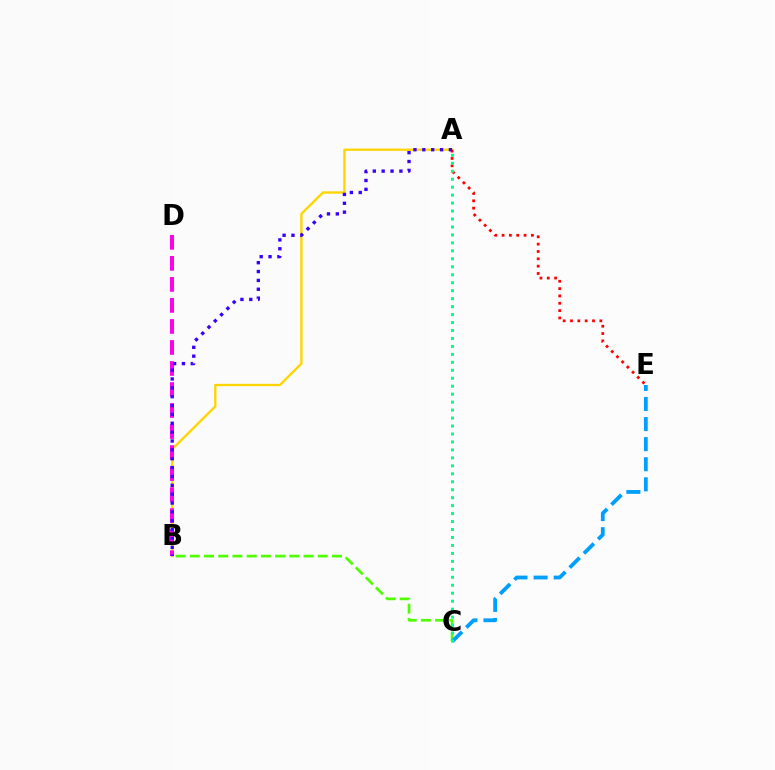{('A', 'B'): [{'color': '#ffd500', 'line_style': 'solid', 'thickness': 1.69}, {'color': '#3700ff', 'line_style': 'dotted', 'thickness': 2.41}], ('B', 'C'): [{'color': '#4fff00', 'line_style': 'dashed', 'thickness': 1.93}], ('A', 'E'): [{'color': '#ff0000', 'line_style': 'dotted', 'thickness': 1.99}], ('B', 'D'): [{'color': '#ff00ed', 'line_style': 'dashed', 'thickness': 2.86}], ('C', 'E'): [{'color': '#009eff', 'line_style': 'dashed', 'thickness': 2.73}], ('A', 'C'): [{'color': '#00ff86', 'line_style': 'dotted', 'thickness': 2.16}]}